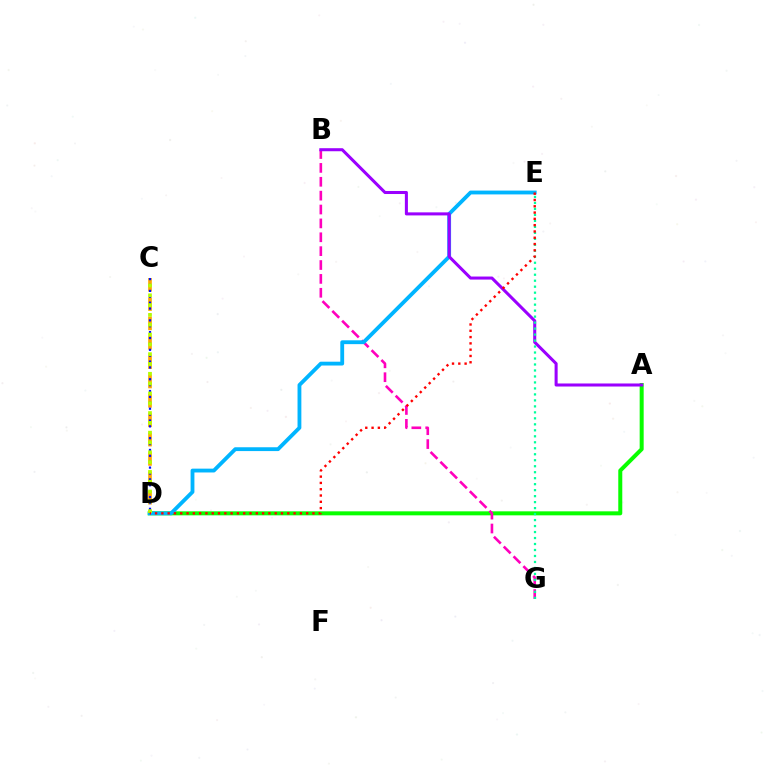{('A', 'D'): [{'color': '#08ff00', 'line_style': 'solid', 'thickness': 2.88}], ('B', 'G'): [{'color': '#ff00bd', 'line_style': 'dashed', 'thickness': 1.88}], ('D', 'E'): [{'color': '#00b5ff', 'line_style': 'solid', 'thickness': 2.76}, {'color': '#ff0000', 'line_style': 'dotted', 'thickness': 1.71}], ('C', 'D'): [{'color': '#ffa500', 'line_style': 'dashed', 'thickness': 2.63}, {'color': '#0010ff', 'line_style': 'dotted', 'thickness': 1.6}, {'color': '#b3ff00', 'line_style': 'dotted', 'thickness': 2.67}], ('A', 'B'): [{'color': '#9b00ff', 'line_style': 'solid', 'thickness': 2.19}], ('E', 'G'): [{'color': '#00ff9d', 'line_style': 'dotted', 'thickness': 1.63}]}